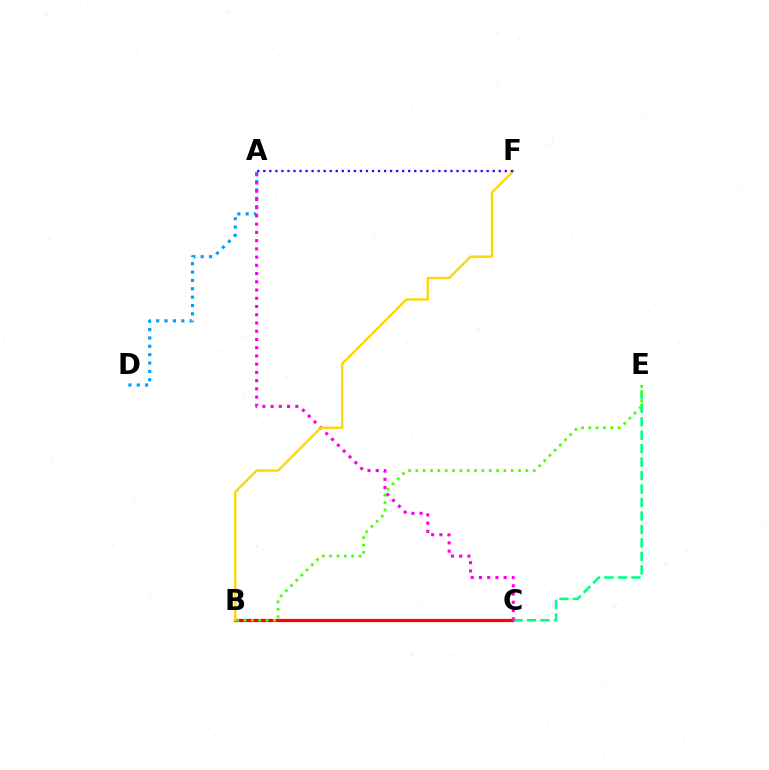{('B', 'C'): [{'color': '#ff0000', 'line_style': 'solid', 'thickness': 2.31}], ('C', 'E'): [{'color': '#00ff86', 'line_style': 'dashed', 'thickness': 1.83}], ('A', 'D'): [{'color': '#009eff', 'line_style': 'dotted', 'thickness': 2.27}], ('A', 'C'): [{'color': '#ff00ed', 'line_style': 'dotted', 'thickness': 2.24}], ('B', 'F'): [{'color': '#ffd500', 'line_style': 'solid', 'thickness': 1.68}], ('A', 'F'): [{'color': '#3700ff', 'line_style': 'dotted', 'thickness': 1.64}], ('B', 'E'): [{'color': '#4fff00', 'line_style': 'dotted', 'thickness': 1.99}]}